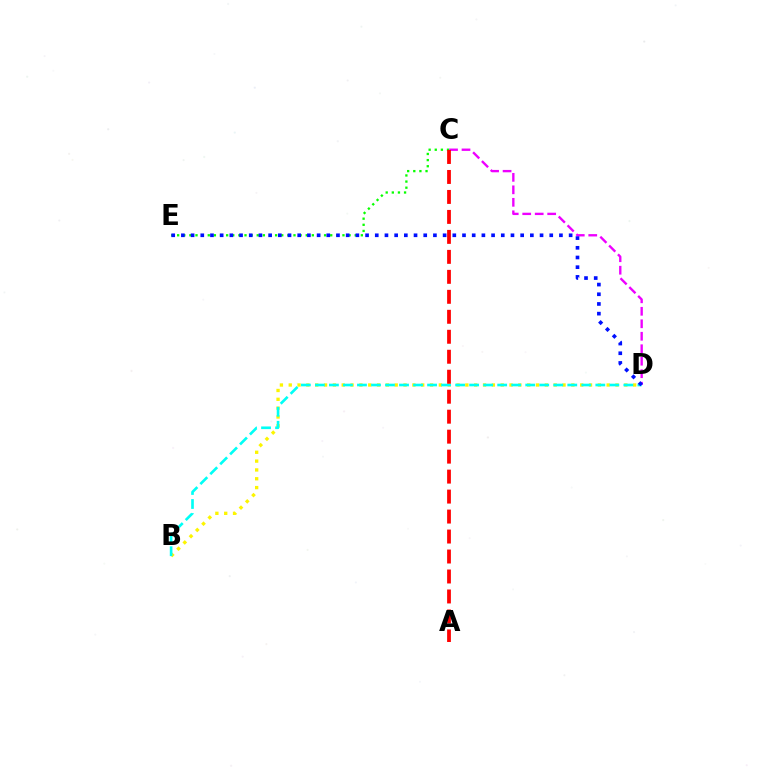{('C', 'E'): [{'color': '#08ff00', 'line_style': 'dotted', 'thickness': 1.66}], ('C', 'D'): [{'color': '#ee00ff', 'line_style': 'dashed', 'thickness': 1.7}], ('B', 'D'): [{'color': '#fcf500', 'line_style': 'dotted', 'thickness': 2.4}, {'color': '#00fff6', 'line_style': 'dashed', 'thickness': 1.9}], ('D', 'E'): [{'color': '#0010ff', 'line_style': 'dotted', 'thickness': 2.63}], ('A', 'C'): [{'color': '#ff0000', 'line_style': 'dashed', 'thickness': 2.71}]}